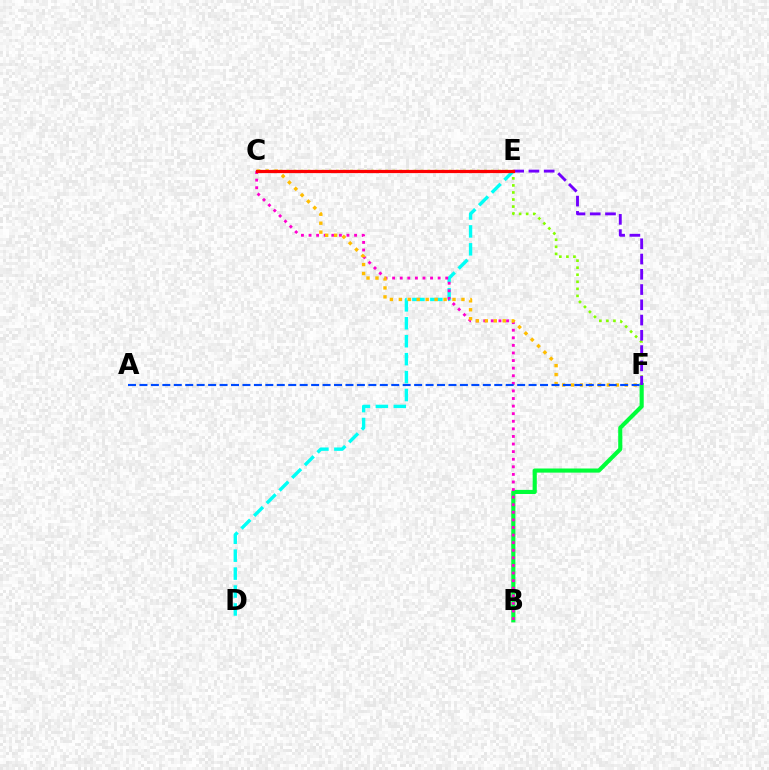{('D', 'E'): [{'color': '#00fff6', 'line_style': 'dashed', 'thickness': 2.44}], ('B', 'F'): [{'color': '#00ff39', 'line_style': 'solid', 'thickness': 2.97}], ('B', 'C'): [{'color': '#ff00cf', 'line_style': 'dotted', 'thickness': 2.06}], ('C', 'F'): [{'color': '#ffbd00', 'line_style': 'dotted', 'thickness': 2.43}, {'color': '#84ff00', 'line_style': 'dotted', 'thickness': 1.92}], ('A', 'F'): [{'color': '#004bff', 'line_style': 'dashed', 'thickness': 1.55}], ('E', 'F'): [{'color': '#7200ff', 'line_style': 'dashed', 'thickness': 2.07}], ('C', 'E'): [{'color': '#ff0000', 'line_style': 'solid', 'thickness': 2.32}]}